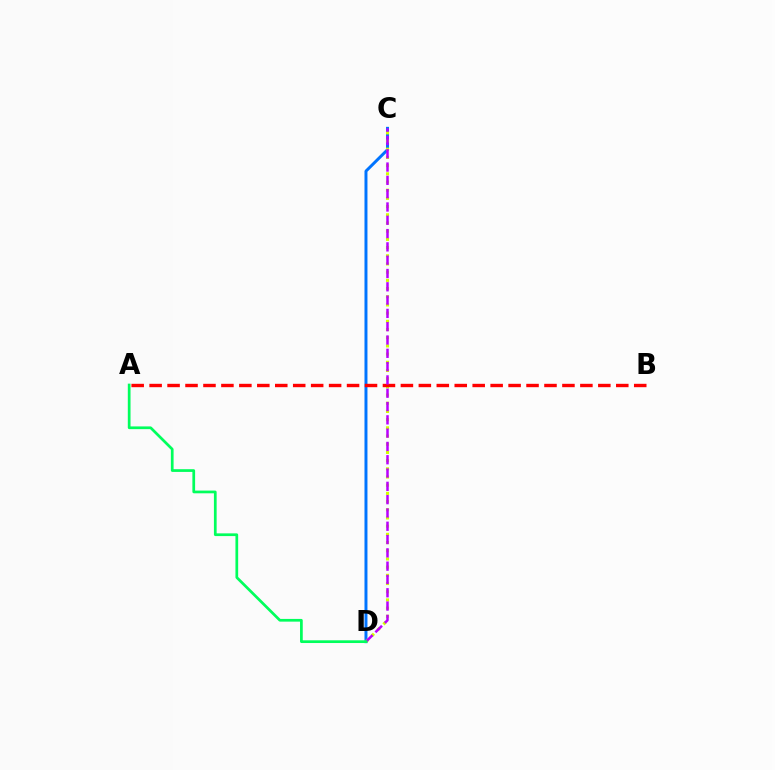{('C', 'D'): [{'color': '#0074ff', 'line_style': 'solid', 'thickness': 2.14}, {'color': '#d1ff00', 'line_style': 'dotted', 'thickness': 2.23}, {'color': '#b900ff', 'line_style': 'dashed', 'thickness': 1.81}], ('A', 'B'): [{'color': '#ff0000', 'line_style': 'dashed', 'thickness': 2.44}], ('A', 'D'): [{'color': '#00ff5c', 'line_style': 'solid', 'thickness': 1.96}]}